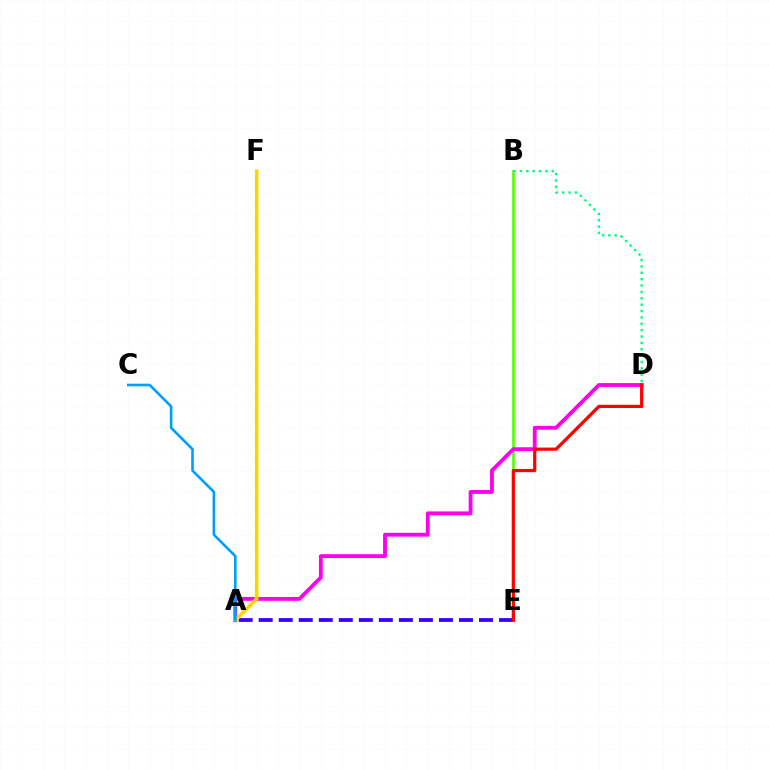{('B', 'E'): [{'color': '#4fff00', 'line_style': 'solid', 'thickness': 1.87}], ('B', 'D'): [{'color': '#00ff86', 'line_style': 'dotted', 'thickness': 1.73}], ('A', 'D'): [{'color': '#ff00ed', 'line_style': 'solid', 'thickness': 2.76}], ('A', 'E'): [{'color': '#3700ff', 'line_style': 'dashed', 'thickness': 2.72}], ('A', 'F'): [{'color': '#ffd500', 'line_style': 'solid', 'thickness': 2.59}], ('A', 'C'): [{'color': '#009eff', 'line_style': 'solid', 'thickness': 1.89}], ('D', 'E'): [{'color': '#ff0000', 'line_style': 'solid', 'thickness': 2.31}]}